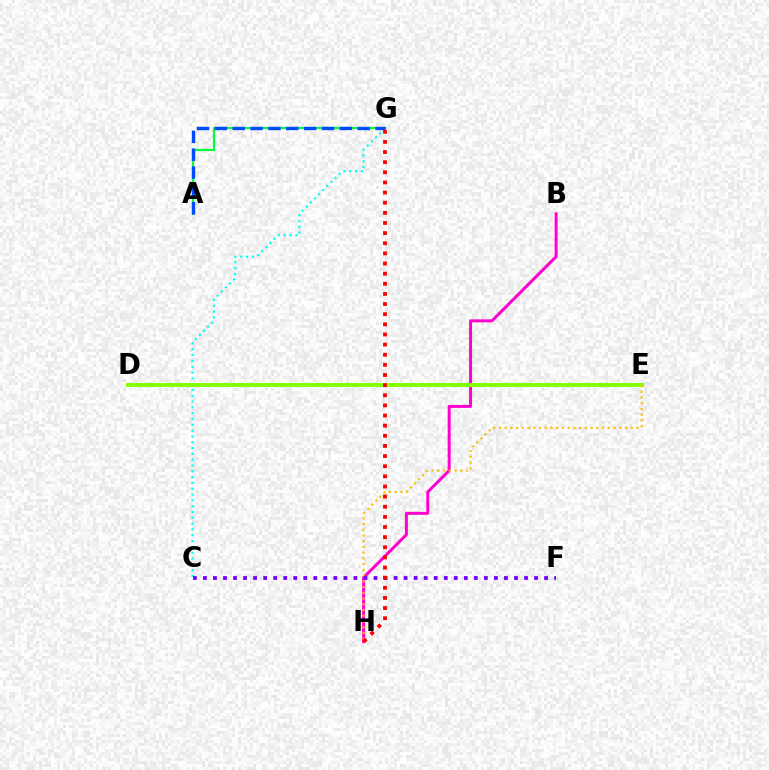{('C', 'G'): [{'color': '#00fff6', 'line_style': 'dotted', 'thickness': 1.58}], ('B', 'H'): [{'color': '#ff00cf', 'line_style': 'solid', 'thickness': 2.15}], ('D', 'E'): [{'color': '#84ff00', 'line_style': 'solid', 'thickness': 2.84}], ('A', 'G'): [{'color': '#00ff39', 'line_style': 'solid', 'thickness': 1.58}, {'color': '#004bff', 'line_style': 'dashed', 'thickness': 2.43}], ('E', 'H'): [{'color': '#ffbd00', 'line_style': 'dotted', 'thickness': 1.56}], ('C', 'F'): [{'color': '#7200ff', 'line_style': 'dotted', 'thickness': 2.73}], ('G', 'H'): [{'color': '#ff0000', 'line_style': 'dotted', 'thickness': 2.75}]}